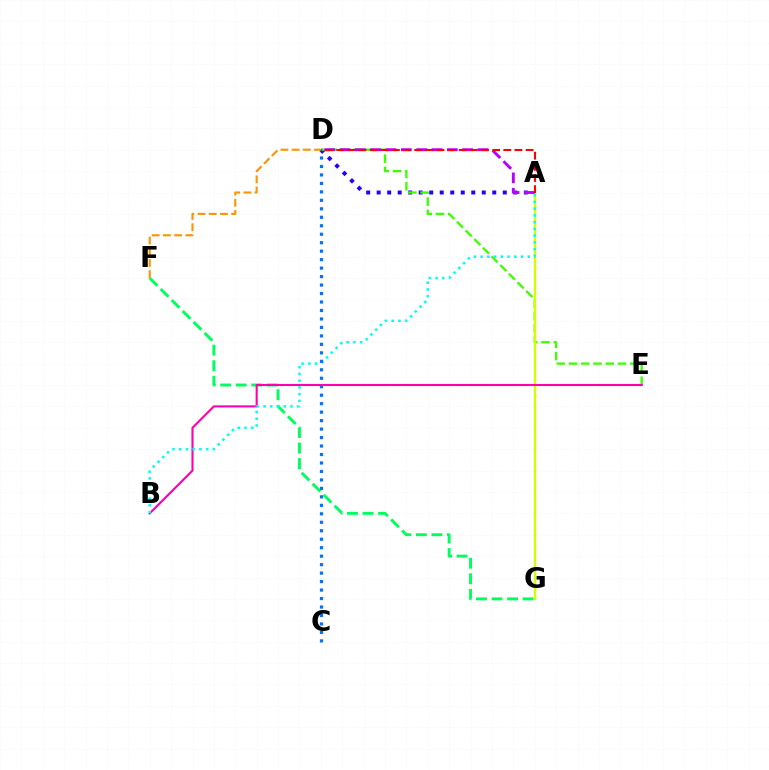{('A', 'D'): [{'color': '#2500ff', 'line_style': 'dotted', 'thickness': 2.86}, {'color': '#b900ff', 'line_style': 'dashed', 'thickness': 2.08}, {'color': '#ff0000', 'line_style': 'dashed', 'thickness': 1.51}], ('F', 'G'): [{'color': '#00ff5c', 'line_style': 'dashed', 'thickness': 2.11}], ('D', 'E'): [{'color': '#3dff00', 'line_style': 'dashed', 'thickness': 1.66}], ('A', 'G'): [{'color': '#d1ff00', 'line_style': 'solid', 'thickness': 1.7}], ('B', 'E'): [{'color': '#ff00ac', 'line_style': 'solid', 'thickness': 1.51}], ('D', 'F'): [{'color': '#ff9400', 'line_style': 'dashed', 'thickness': 1.52}], ('A', 'B'): [{'color': '#00fff6', 'line_style': 'dotted', 'thickness': 1.83}], ('C', 'D'): [{'color': '#0074ff', 'line_style': 'dotted', 'thickness': 2.3}]}